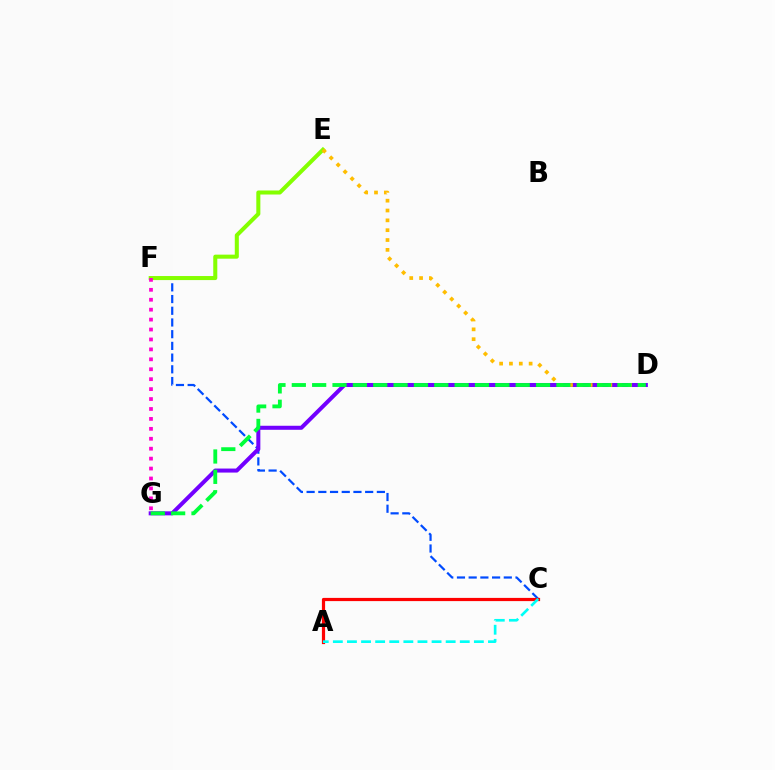{('C', 'F'): [{'color': '#004bff', 'line_style': 'dashed', 'thickness': 1.59}], ('D', 'G'): [{'color': '#7200ff', 'line_style': 'solid', 'thickness': 2.9}, {'color': '#00ff39', 'line_style': 'dashed', 'thickness': 2.76}], ('E', 'F'): [{'color': '#84ff00', 'line_style': 'solid', 'thickness': 2.91}], ('A', 'C'): [{'color': '#ff0000', 'line_style': 'solid', 'thickness': 2.31}, {'color': '#00fff6', 'line_style': 'dashed', 'thickness': 1.92}], ('D', 'E'): [{'color': '#ffbd00', 'line_style': 'dotted', 'thickness': 2.67}], ('F', 'G'): [{'color': '#ff00cf', 'line_style': 'dotted', 'thickness': 2.7}]}